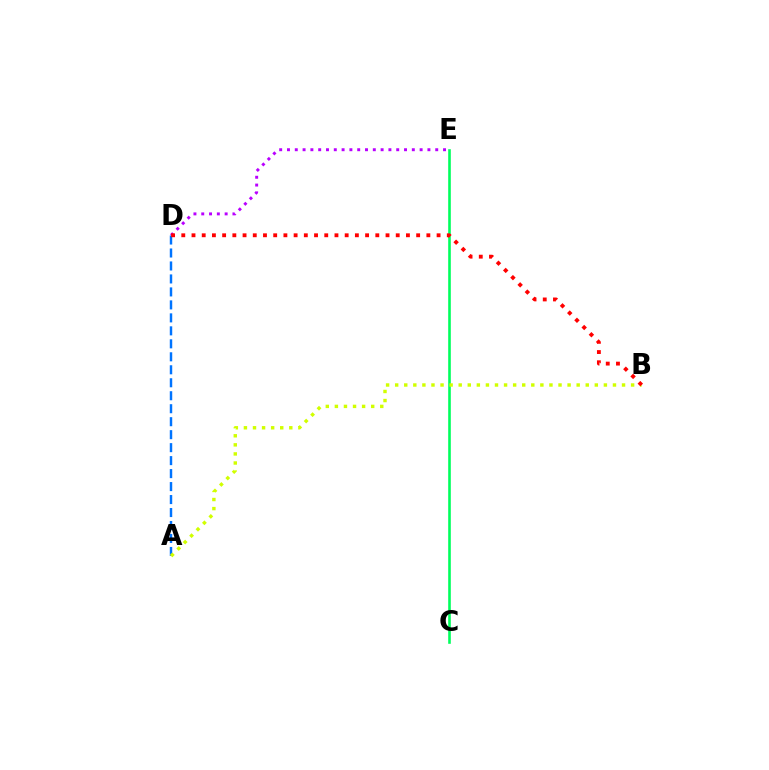{('C', 'E'): [{'color': '#00ff5c', 'line_style': 'solid', 'thickness': 1.88}], ('A', 'D'): [{'color': '#0074ff', 'line_style': 'dashed', 'thickness': 1.76}], ('D', 'E'): [{'color': '#b900ff', 'line_style': 'dotted', 'thickness': 2.12}], ('A', 'B'): [{'color': '#d1ff00', 'line_style': 'dotted', 'thickness': 2.47}], ('B', 'D'): [{'color': '#ff0000', 'line_style': 'dotted', 'thickness': 2.77}]}